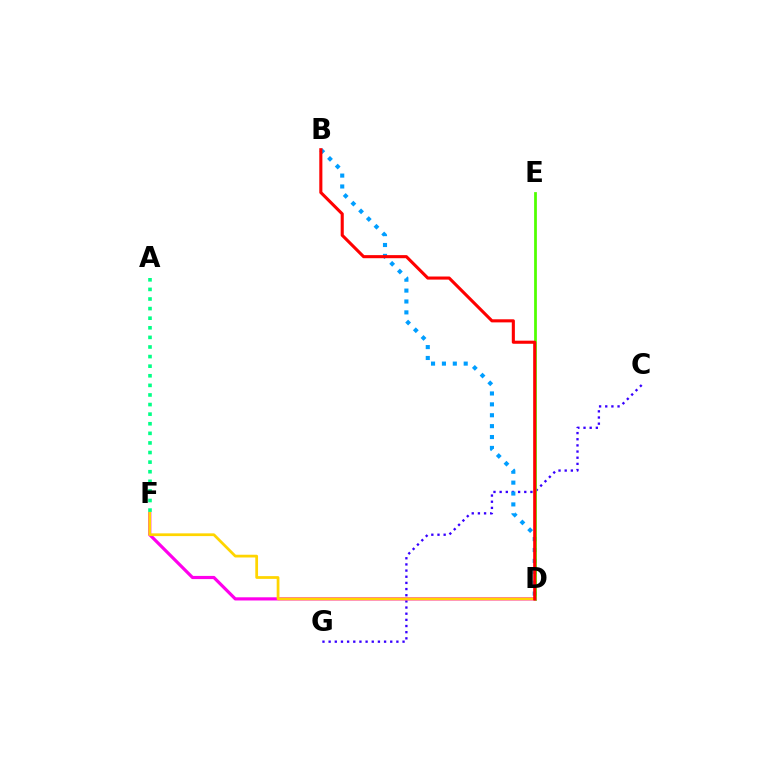{('C', 'G'): [{'color': '#3700ff', 'line_style': 'dotted', 'thickness': 1.67}], ('B', 'D'): [{'color': '#009eff', 'line_style': 'dotted', 'thickness': 2.96}, {'color': '#ff0000', 'line_style': 'solid', 'thickness': 2.23}], ('D', 'E'): [{'color': '#4fff00', 'line_style': 'solid', 'thickness': 1.99}], ('D', 'F'): [{'color': '#ff00ed', 'line_style': 'solid', 'thickness': 2.29}, {'color': '#ffd500', 'line_style': 'solid', 'thickness': 1.98}], ('A', 'F'): [{'color': '#00ff86', 'line_style': 'dotted', 'thickness': 2.61}]}